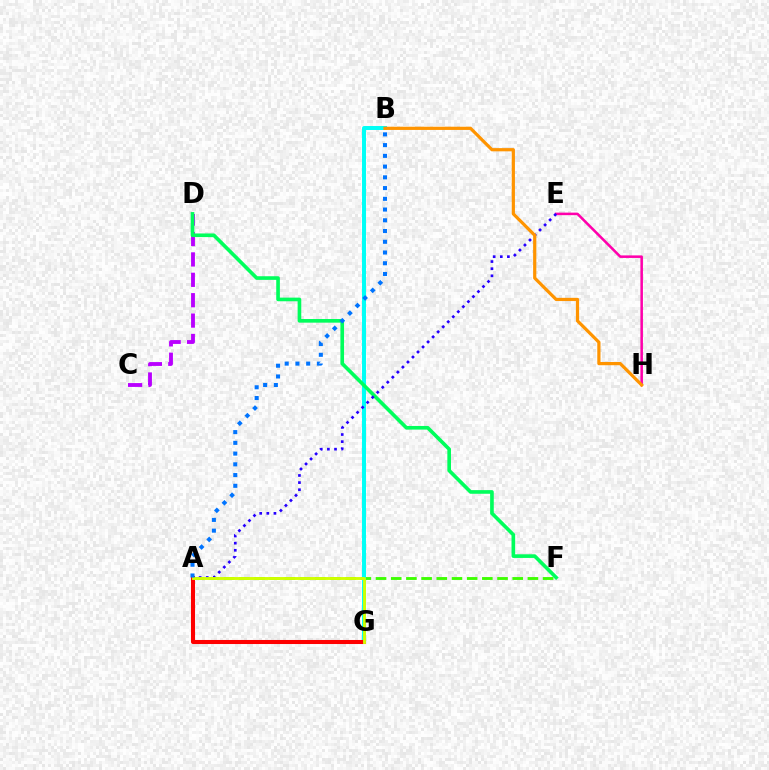{('A', 'F'): [{'color': '#3dff00', 'line_style': 'dashed', 'thickness': 2.06}], ('E', 'H'): [{'color': '#ff00ac', 'line_style': 'solid', 'thickness': 1.83}], ('B', 'G'): [{'color': '#00fff6', 'line_style': 'solid', 'thickness': 2.86}], ('A', 'G'): [{'color': '#ff0000', 'line_style': 'solid', 'thickness': 2.92}, {'color': '#d1ff00', 'line_style': 'solid', 'thickness': 2.08}], ('C', 'D'): [{'color': '#b900ff', 'line_style': 'dashed', 'thickness': 2.77}], ('D', 'F'): [{'color': '#00ff5c', 'line_style': 'solid', 'thickness': 2.62}], ('A', 'E'): [{'color': '#2500ff', 'line_style': 'dotted', 'thickness': 1.93}], ('A', 'B'): [{'color': '#0074ff', 'line_style': 'dotted', 'thickness': 2.92}], ('B', 'H'): [{'color': '#ff9400', 'line_style': 'solid', 'thickness': 2.31}]}